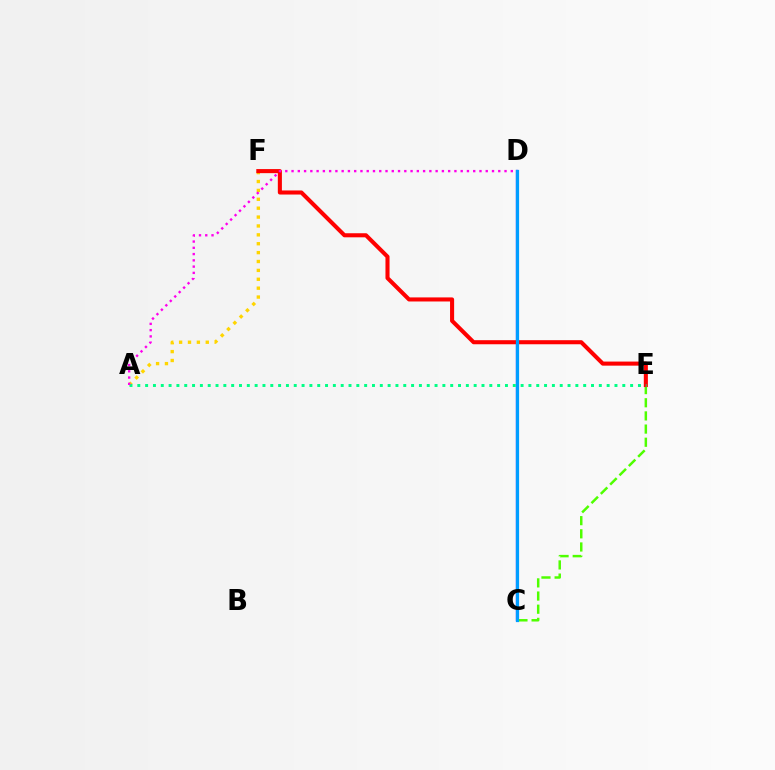{('C', 'E'): [{'color': '#4fff00', 'line_style': 'dashed', 'thickness': 1.79}], ('C', 'D'): [{'color': '#3700ff', 'line_style': 'solid', 'thickness': 1.65}, {'color': '#009eff', 'line_style': 'solid', 'thickness': 2.31}], ('A', 'F'): [{'color': '#ffd500', 'line_style': 'dotted', 'thickness': 2.41}], ('E', 'F'): [{'color': '#ff0000', 'line_style': 'solid', 'thickness': 2.93}], ('A', 'E'): [{'color': '#00ff86', 'line_style': 'dotted', 'thickness': 2.13}], ('A', 'D'): [{'color': '#ff00ed', 'line_style': 'dotted', 'thickness': 1.7}]}